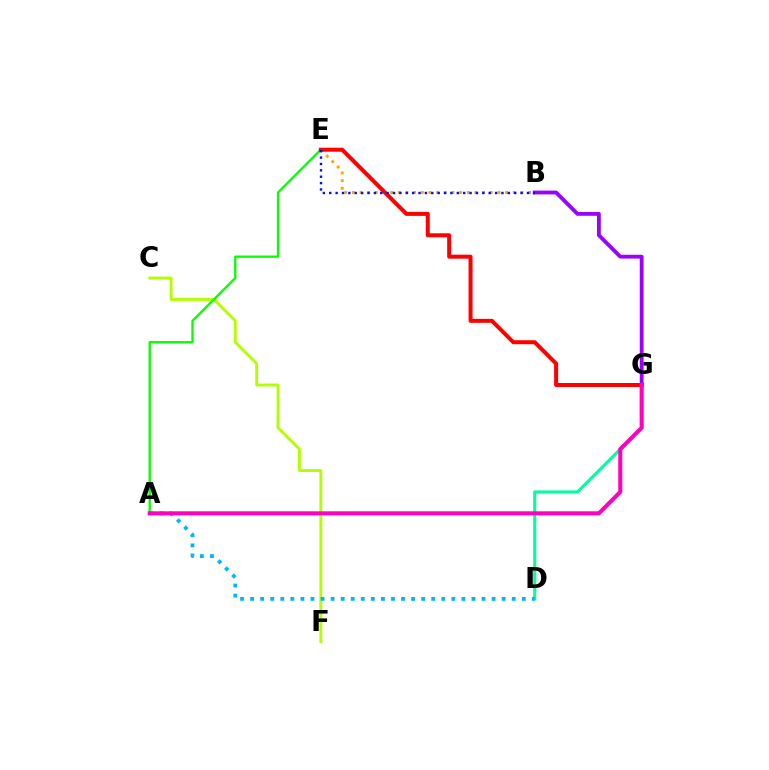{('C', 'F'): [{'color': '#b3ff00', 'line_style': 'solid', 'thickness': 2.08}], ('B', 'G'): [{'color': '#9b00ff', 'line_style': 'solid', 'thickness': 2.74}], ('D', 'G'): [{'color': '#00ff9d', 'line_style': 'solid', 'thickness': 2.22}], ('A', 'D'): [{'color': '#00b5ff', 'line_style': 'dotted', 'thickness': 2.73}], ('B', 'E'): [{'color': '#ffa500', 'line_style': 'dotted', 'thickness': 2.08}, {'color': '#0010ff', 'line_style': 'dotted', 'thickness': 1.73}], ('A', 'E'): [{'color': '#08ff00', 'line_style': 'solid', 'thickness': 1.69}], ('E', 'G'): [{'color': '#ff0000', 'line_style': 'solid', 'thickness': 2.88}], ('A', 'G'): [{'color': '#ff00bd', 'line_style': 'solid', 'thickness': 2.92}]}